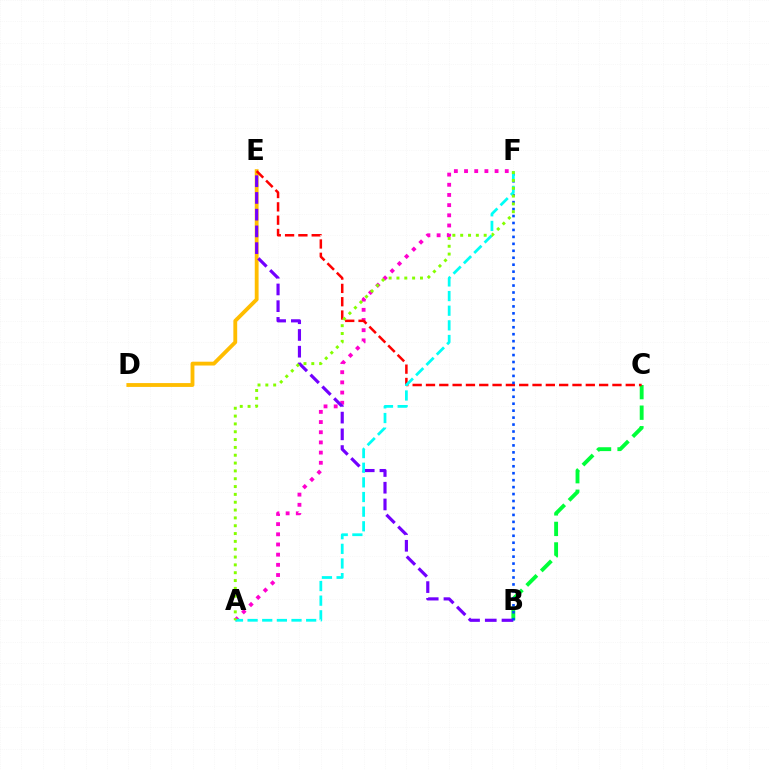{('A', 'F'): [{'color': '#ff00cf', 'line_style': 'dotted', 'thickness': 2.77}, {'color': '#00fff6', 'line_style': 'dashed', 'thickness': 1.99}, {'color': '#84ff00', 'line_style': 'dotted', 'thickness': 2.13}], ('B', 'C'): [{'color': '#00ff39', 'line_style': 'dashed', 'thickness': 2.79}], ('D', 'E'): [{'color': '#ffbd00', 'line_style': 'solid', 'thickness': 2.76}], ('C', 'E'): [{'color': '#ff0000', 'line_style': 'dashed', 'thickness': 1.81}], ('B', 'E'): [{'color': '#7200ff', 'line_style': 'dashed', 'thickness': 2.27}], ('B', 'F'): [{'color': '#004bff', 'line_style': 'dotted', 'thickness': 1.89}]}